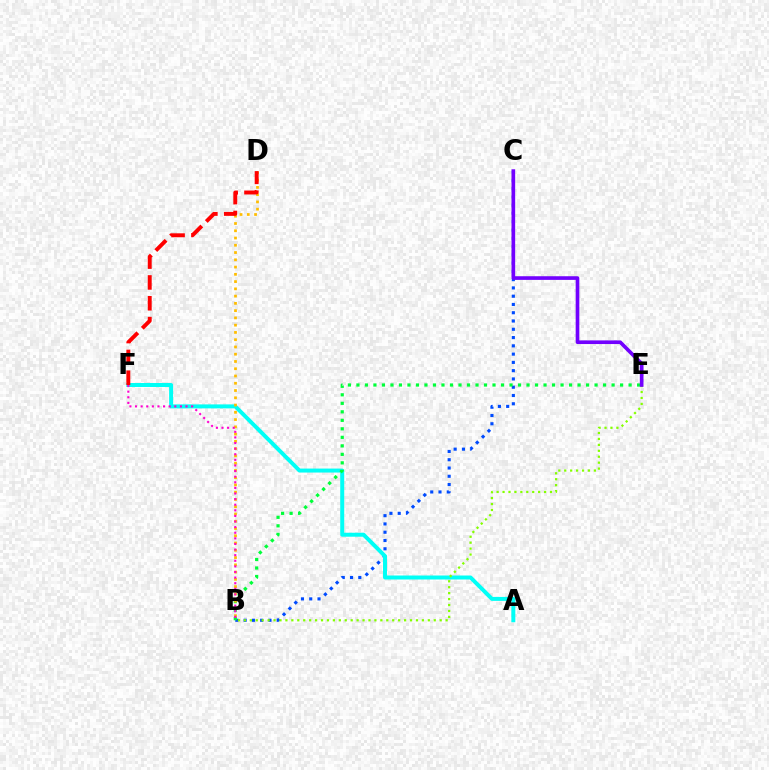{('B', 'C'): [{'color': '#004bff', 'line_style': 'dotted', 'thickness': 2.25}], ('A', 'F'): [{'color': '#00fff6', 'line_style': 'solid', 'thickness': 2.86}], ('B', 'E'): [{'color': '#00ff39', 'line_style': 'dotted', 'thickness': 2.31}, {'color': '#84ff00', 'line_style': 'dotted', 'thickness': 1.61}], ('B', 'D'): [{'color': '#ffbd00', 'line_style': 'dotted', 'thickness': 1.97}], ('D', 'F'): [{'color': '#ff0000', 'line_style': 'dashed', 'thickness': 2.83}], ('B', 'F'): [{'color': '#ff00cf', 'line_style': 'dotted', 'thickness': 1.52}], ('C', 'E'): [{'color': '#7200ff', 'line_style': 'solid', 'thickness': 2.63}]}